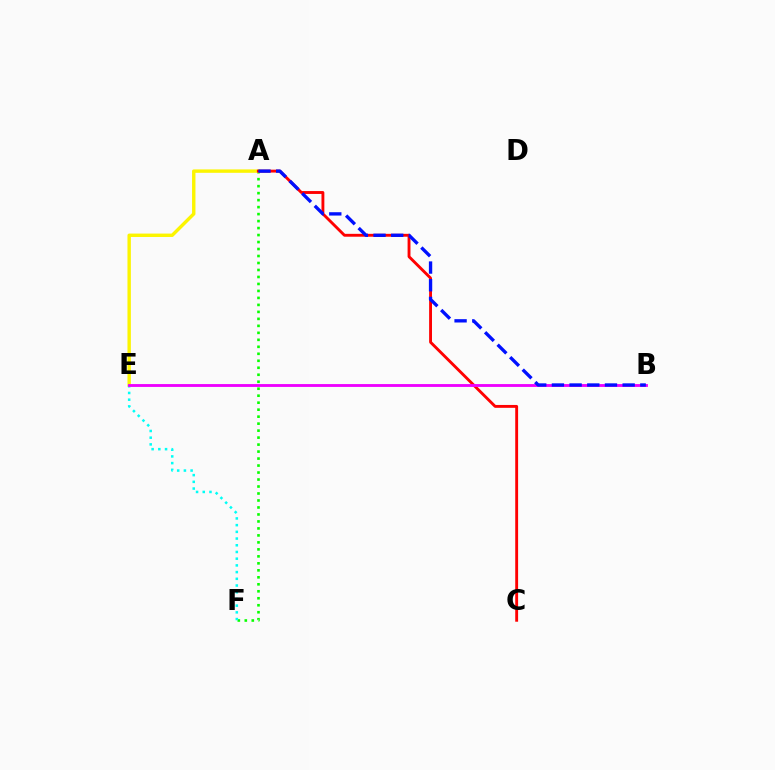{('A', 'F'): [{'color': '#08ff00', 'line_style': 'dotted', 'thickness': 1.9}], ('A', 'E'): [{'color': '#fcf500', 'line_style': 'solid', 'thickness': 2.45}], ('E', 'F'): [{'color': '#00fff6', 'line_style': 'dotted', 'thickness': 1.82}], ('A', 'C'): [{'color': '#ff0000', 'line_style': 'solid', 'thickness': 2.07}], ('B', 'E'): [{'color': '#ee00ff', 'line_style': 'solid', 'thickness': 2.06}], ('A', 'B'): [{'color': '#0010ff', 'line_style': 'dashed', 'thickness': 2.4}]}